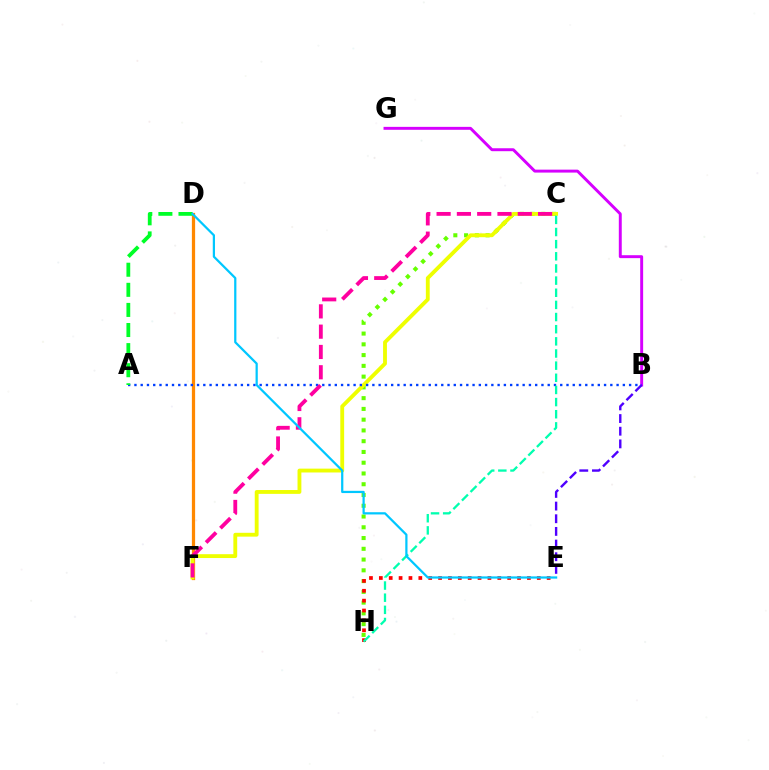{('C', 'H'): [{'color': '#66ff00', 'line_style': 'dotted', 'thickness': 2.92}, {'color': '#00ffaf', 'line_style': 'dashed', 'thickness': 1.65}], ('E', 'H'): [{'color': '#ff0000', 'line_style': 'dotted', 'thickness': 2.68}], ('D', 'F'): [{'color': '#ff8800', 'line_style': 'solid', 'thickness': 2.33}], ('C', 'F'): [{'color': '#eeff00', 'line_style': 'solid', 'thickness': 2.77}, {'color': '#ff00a0', 'line_style': 'dashed', 'thickness': 2.76}], ('B', 'G'): [{'color': '#d600ff', 'line_style': 'solid', 'thickness': 2.12}], ('A', 'B'): [{'color': '#003fff', 'line_style': 'dotted', 'thickness': 1.7}], ('A', 'D'): [{'color': '#00ff27', 'line_style': 'dashed', 'thickness': 2.73}], ('D', 'E'): [{'color': '#00c7ff', 'line_style': 'solid', 'thickness': 1.61}], ('B', 'E'): [{'color': '#4f00ff', 'line_style': 'dashed', 'thickness': 1.72}]}